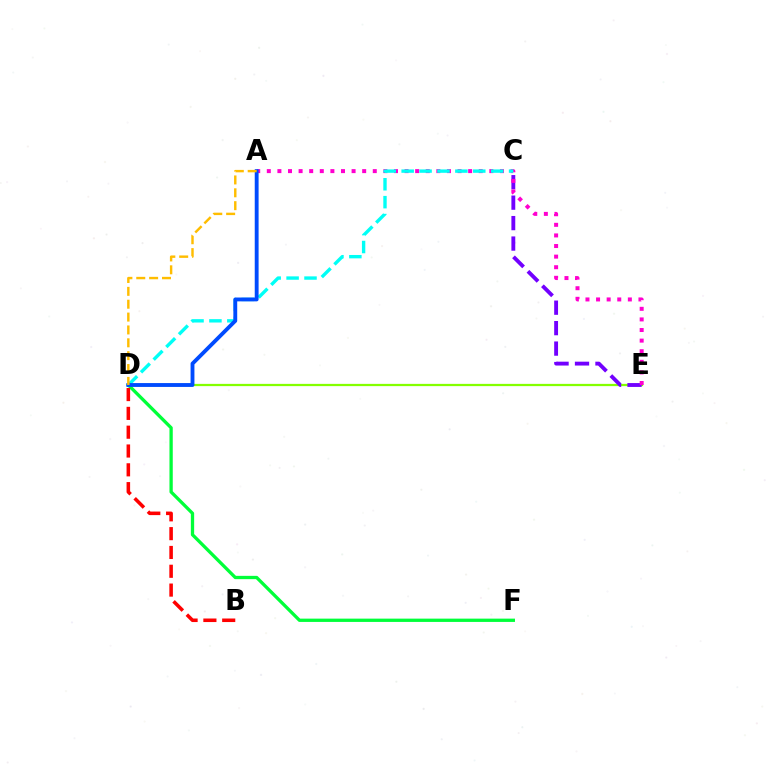{('D', 'F'): [{'color': '#00ff39', 'line_style': 'solid', 'thickness': 2.37}], ('D', 'E'): [{'color': '#84ff00', 'line_style': 'solid', 'thickness': 1.62}], ('C', 'E'): [{'color': '#7200ff', 'line_style': 'dashed', 'thickness': 2.78}], ('A', 'E'): [{'color': '#ff00cf', 'line_style': 'dotted', 'thickness': 2.88}], ('B', 'D'): [{'color': '#ff0000', 'line_style': 'dashed', 'thickness': 2.56}], ('C', 'D'): [{'color': '#00fff6', 'line_style': 'dashed', 'thickness': 2.43}], ('A', 'D'): [{'color': '#004bff', 'line_style': 'solid', 'thickness': 2.78}, {'color': '#ffbd00', 'line_style': 'dashed', 'thickness': 1.75}]}